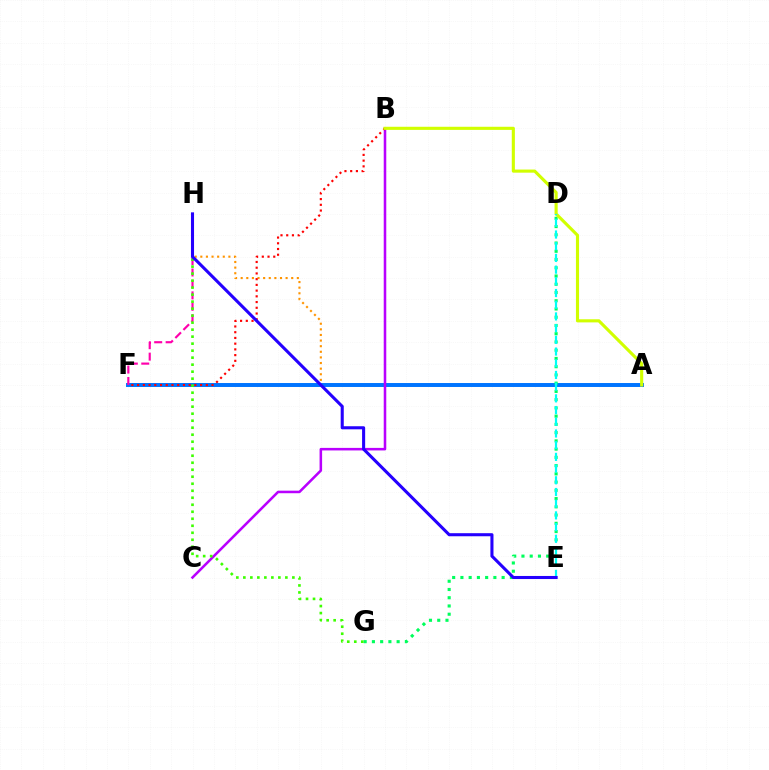{('A', 'H'): [{'color': '#ff9400', 'line_style': 'dotted', 'thickness': 1.53}], ('A', 'F'): [{'color': '#0074ff', 'line_style': 'solid', 'thickness': 2.85}], ('D', 'G'): [{'color': '#00ff5c', 'line_style': 'dotted', 'thickness': 2.24}], ('B', 'C'): [{'color': '#b900ff', 'line_style': 'solid', 'thickness': 1.84}], ('F', 'H'): [{'color': '#ff00ac', 'line_style': 'dashed', 'thickness': 1.55}], ('B', 'F'): [{'color': '#ff0000', 'line_style': 'dotted', 'thickness': 1.56}], ('A', 'B'): [{'color': '#d1ff00', 'line_style': 'solid', 'thickness': 2.25}], ('D', 'E'): [{'color': '#00fff6', 'line_style': 'dashed', 'thickness': 1.59}], ('G', 'H'): [{'color': '#3dff00', 'line_style': 'dotted', 'thickness': 1.9}], ('E', 'H'): [{'color': '#2500ff', 'line_style': 'solid', 'thickness': 2.21}]}